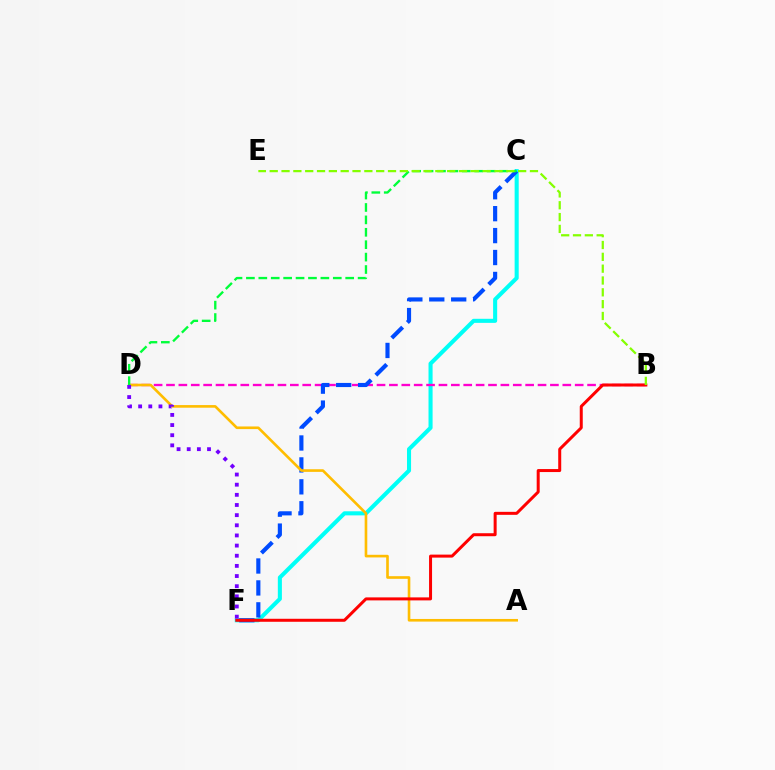{('C', 'F'): [{'color': '#00fff6', 'line_style': 'solid', 'thickness': 2.93}, {'color': '#004bff', 'line_style': 'dashed', 'thickness': 2.98}], ('B', 'D'): [{'color': '#ff00cf', 'line_style': 'dashed', 'thickness': 1.68}], ('A', 'D'): [{'color': '#ffbd00', 'line_style': 'solid', 'thickness': 1.89}], ('B', 'F'): [{'color': '#ff0000', 'line_style': 'solid', 'thickness': 2.16}], ('C', 'D'): [{'color': '#00ff39', 'line_style': 'dashed', 'thickness': 1.69}], ('B', 'E'): [{'color': '#84ff00', 'line_style': 'dashed', 'thickness': 1.61}], ('D', 'F'): [{'color': '#7200ff', 'line_style': 'dotted', 'thickness': 2.76}]}